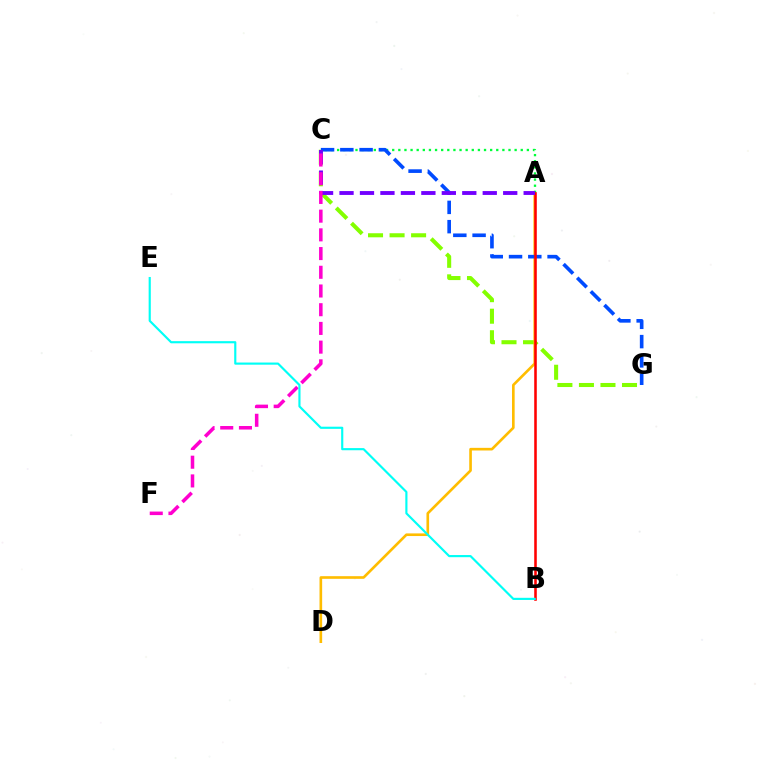{('C', 'G'): [{'color': '#84ff00', 'line_style': 'dashed', 'thickness': 2.93}, {'color': '#004bff', 'line_style': 'dashed', 'thickness': 2.62}], ('A', 'D'): [{'color': '#ffbd00', 'line_style': 'solid', 'thickness': 1.9}], ('A', 'C'): [{'color': '#00ff39', 'line_style': 'dotted', 'thickness': 1.66}, {'color': '#7200ff', 'line_style': 'dashed', 'thickness': 2.78}], ('A', 'B'): [{'color': '#ff0000', 'line_style': 'solid', 'thickness': 1.85}], ('C', 'F'): [{'color': '#ff00cf', 'line_style': 'dashed', 'thickness': 2.54}], ('B', 'E'): [{'color': '#00fff6', 'line_style': 'solid', 'thickness': 1.55}]}